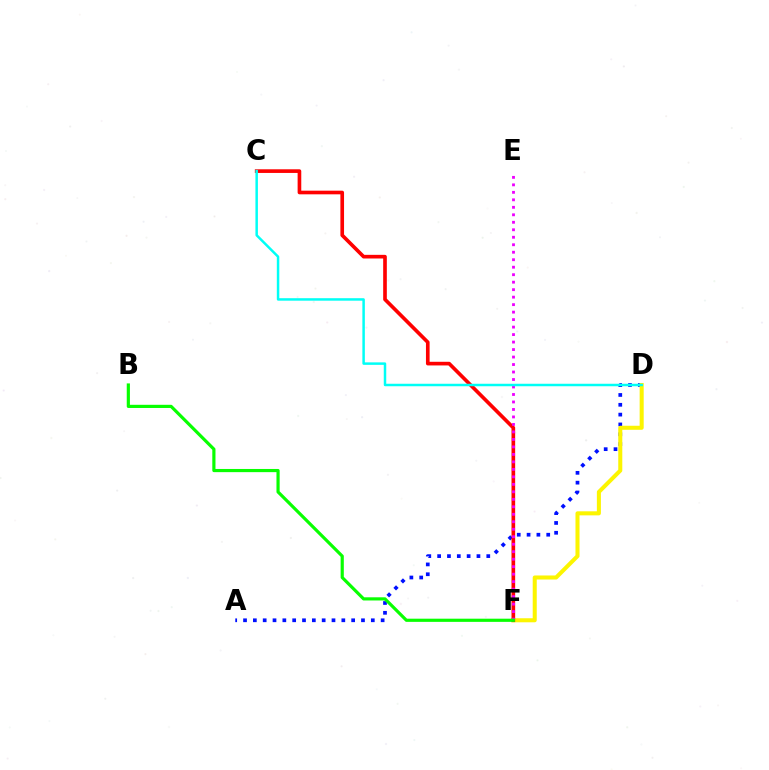{('A', 'D'): [{'color': '#0010ff', 'line_style': 'dotted', 'thickness': 2.67}], ('D', 'F'): [{'color': '#fcf500', 'line_style': 'solid', 'thickness': 2.91}], ('C', 'F'): [{'color': '#ff0000', 'line_style': 'solid', 'thickness': 2.63}], ('E', 'F'): [{'color': '#ee00ff', 'line_style': 'dotted', 'thickness': 2.03}], ('C', 'D'): [{'color': '#00fff6', 'line_style': 'solid', 'thickness': 1.79}], ('B', 'F'): [{'color': '#08ff00', 'line_style': 'solid', 'thickness': 2.29}]}